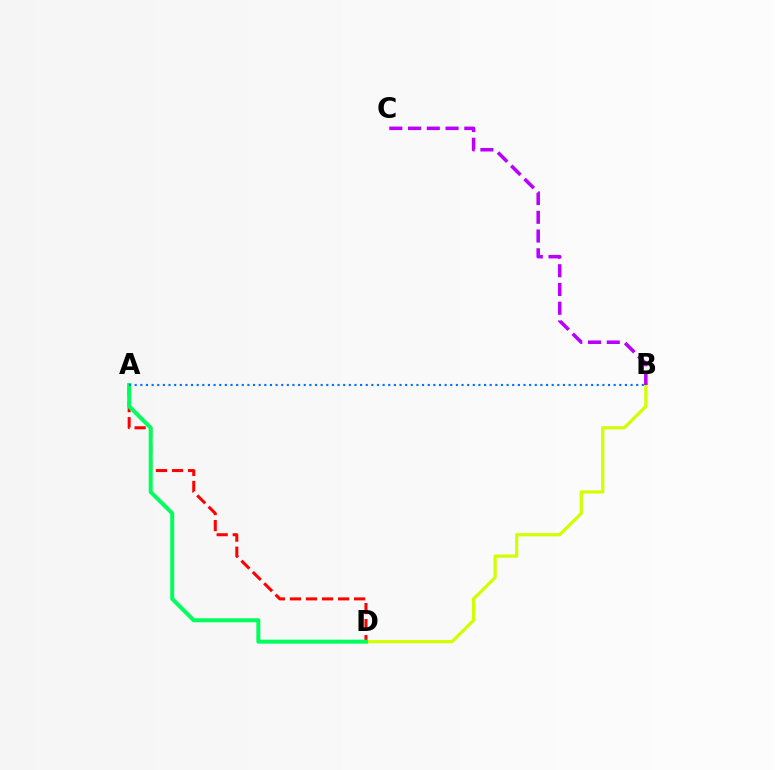{('B', 'D'): [{'color': '#d1ff00', 'line_style': 'solid', 'thickness': 2.32}], ('A', 'D'): [{'color': '#ff0000', 'line_style': 'dashed', 'thickness': 2.18}, {'color': '#00ff5c', 'line_style': 'solid', 'thickness': 2.87}], ('A', 'B'): [{'color': '#0074ff', 'line_style': 'dotted', 'thickness': 1.53}], ('B', 'C'): [{'color': '#b900ff', 'line_style': 'dashed', 'thickness': 2.55}]}